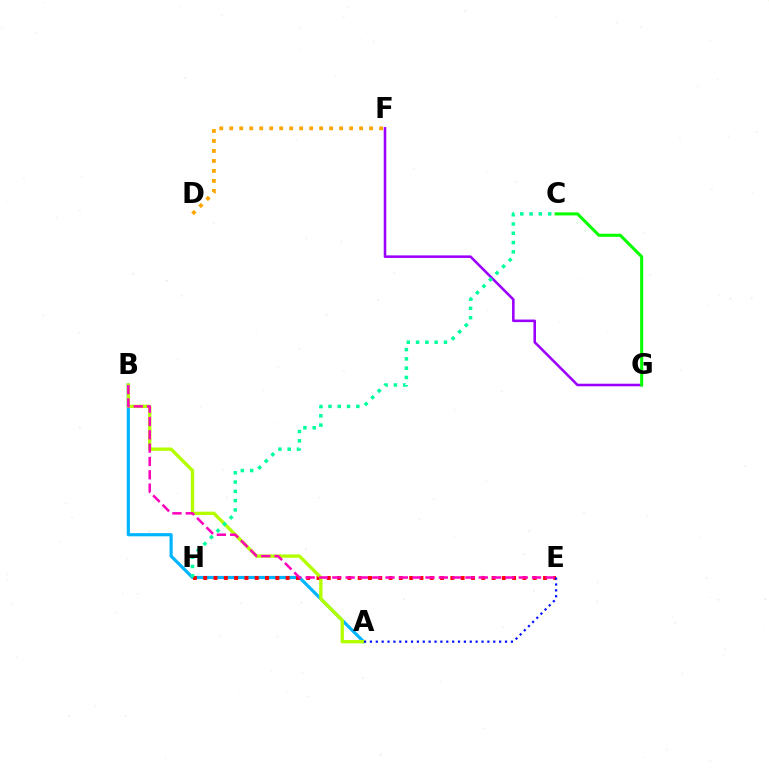{('A', 'B'): [{'color': '#00b5ff', 'line_style': 'solid', 'thickness': 2.3}, {'color': '#b3ff00', 'line_style': 'solid', 'thickness': 2.42}], ('F', 'G'): [{'color': '#9b00ff', 'line_style': 'solid', 'thickness': 1.85}], ('E', 'H'): [{'color': '#ff0000', 'line_style': 'dotted', 'thickness': 2.8}], ('A', 'E'): [{'color': '#0010ff', 'line_style': 'dotted', 'thickness': 1.6}], ('C', 'G'): [{'color': '#08ff00', 'line_style': 'solid', 'thickness': 2.19}], ('B', 'E'): [{'color': '#ff00bd', 'line_style': 'dashed', 'thickness': 1.81}], ('C', 'H'): [{'color': '#00ff9d', 'line_style': 'dotted', 'thickness': 2.52}], ('D', 'F'): [{'color': '#ffa500', 'line_style': 'dotted', 'thickness': 2.71}]}